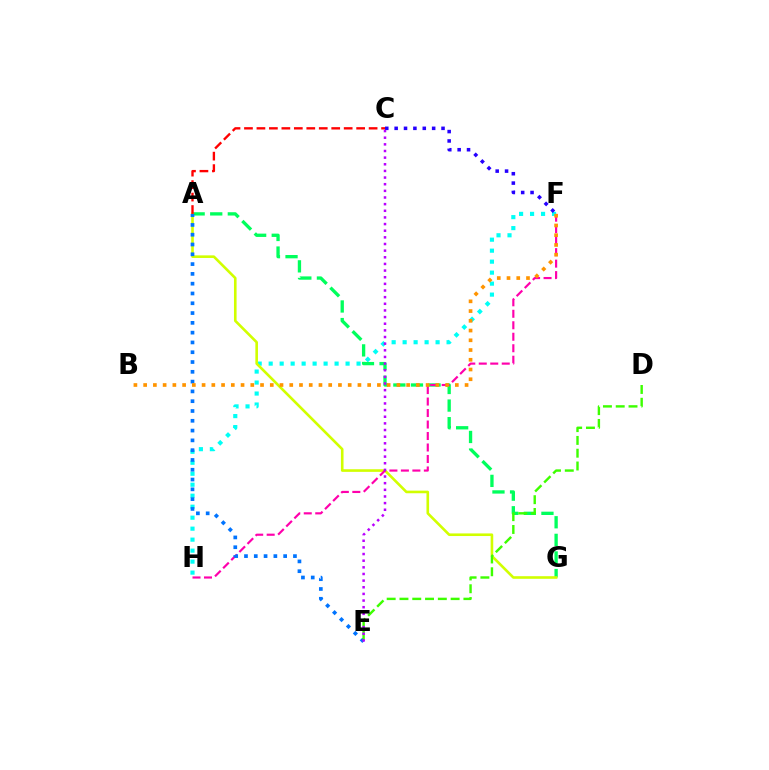{('F', 'H'): [{'color': '#00fff6', 'line_style': 'dotted', 'thickness': 2.98}, {'color': '#ff00ac', 'line_style': 'dashed', 'thickness': 1.56}], ('A', 'G'): [{'color': '#00ff5c', 'line_style': 'dashed', 'thickness': 2.39}, {'color': '#d1ff00', 'line_style': 'solid', 'thickness': 1.88}], ('A', 'E'): [{'color': '#0074ff', 'line_style': 'dotted', 'thickness': 2.66}], ('A', 'C'): [{'color': '#ff0000', 'line_style': 'dashed', 'thickness': 1.69}], ('B', 'F'): [{'color': '#ff9400', 'line_style': 'dotted', 'thickness': 2.65}], ('C', 'F'): [{'color': '#2500ff', 'line_style': 'dotted', 'thickness': 2.55}], ('D', 'E'): [{'color': '#3dff00', 'line_style': 'dashed', 'thickness': 1.74}], ('C', 'E'): [{'color': '#b900ff', 'line_style': 'dotted', 'thickness': 1.81}]}